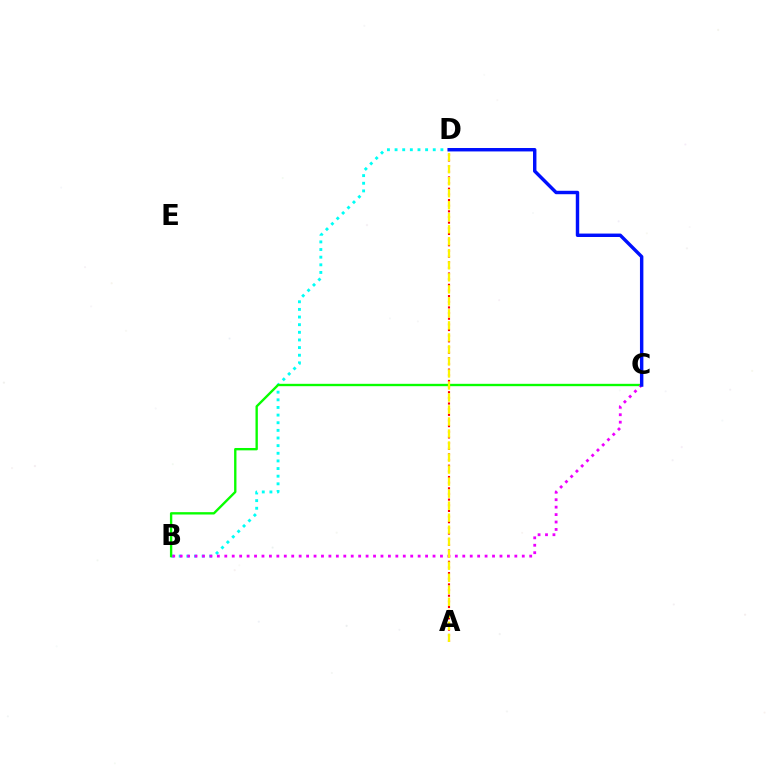{('B', 'D'): [{'color': '#00fff6', 'line_style': 'dotted', 'thickness': 2.07}], ('A', 'D'): [{'color': '#ff0000', 'line_style': 'dotted', 'thickness': 1.54}, {'color': '#fcf500', 'line_style': 'dashed', 'thickness': 1.63}], ('B', 'C'): [{'color': '#08ff00', 'line_style': 'solid', 'thickness': 1.7}, {'color': '#ee00ff', 'line_style': 'dotted', 'thickness': 2.02}], ('C', 'D'): [{'color': '#0010ff', 'line_style': 'solid', 'thickness': 2.47}]}